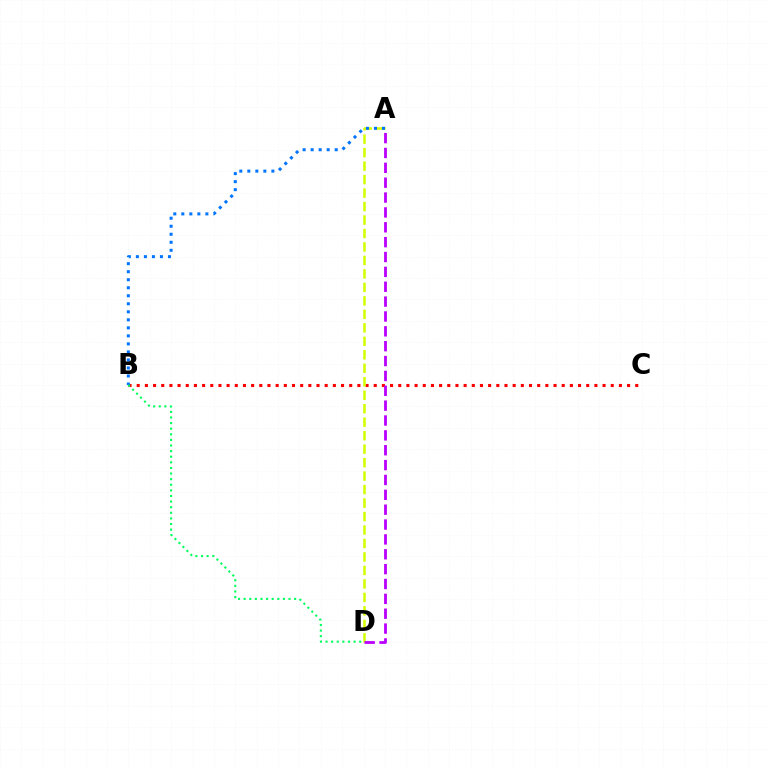{('B', 'C'): [{'color': '#ff0000', 'line_style': 'dotted', 'thickness': 2.22}], ('A', 'D'): [{'color': '#d1ff00', 'line_style': 'dashed', 'thickness': 1.83}, {'color': '#b900ff', 'line_style': 'dashed', 'thickness': 2.02}], ('A', 'B'): [{'color': '#0074ff', 'line_style': 'dotted', 'thickness': 2.18}], ('B', 'D'): [{'color': '#00ff5c', 'line_style': 'dotted', 'thickness': 1.52}]}